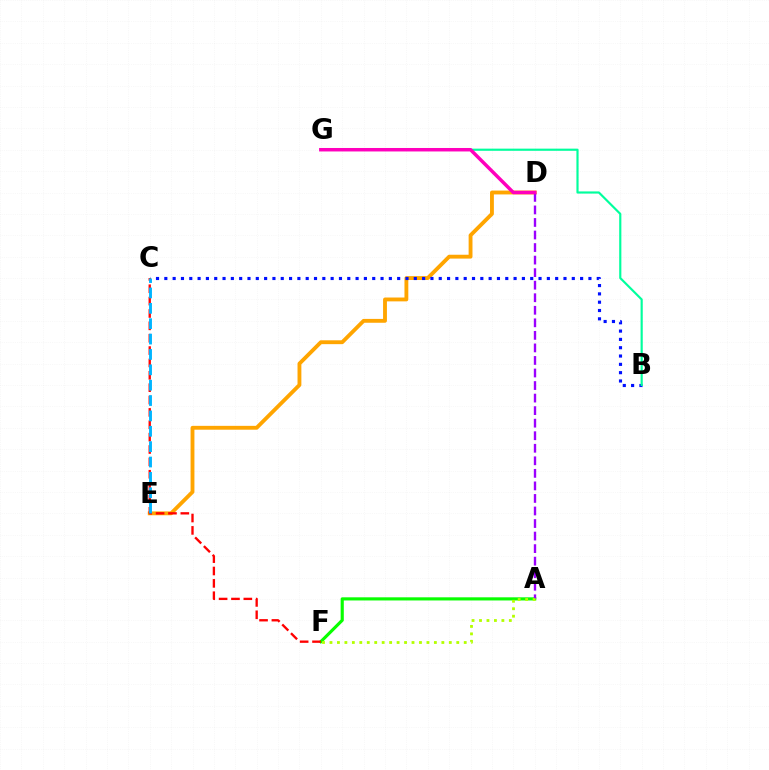{('A', 'F'): [{'color': '#08ff00', 'line_style': 'solid', 'thickness': 2.26}, {'color': '#b3ff00', 'line_style': 'dotted', 'thickness': 2.03}], ('D', 'E'): [{'color': '#ffa500', 'line_style': 'solid', 'thickness': 2.77}], ('A', 'D'): [{'color': '#9b00ff', 'line_style': 'dashed', 'thickness': 1.7}], ('B', 'C'): [{'color': '#0010ff', 'line_style': 'dotted', 'thickness': 2.26}], ('B', 'G'): [{'color': '#00ff9d', 'line_style': 'solid', 'thickness': 1.56}], ('D', 'G'): [{'color': '#ff00bd', 'line_style': 'solid', 'thickness': 2.5}], ('C', 'F'): [{'color': '#ff0000', 'line_style': 'dashed', 'thickness': 1.68}], ('C', 'E'): [{'color': '#00b5ff', 'line_style': 'dashed', 'thickness': 2.09}]}